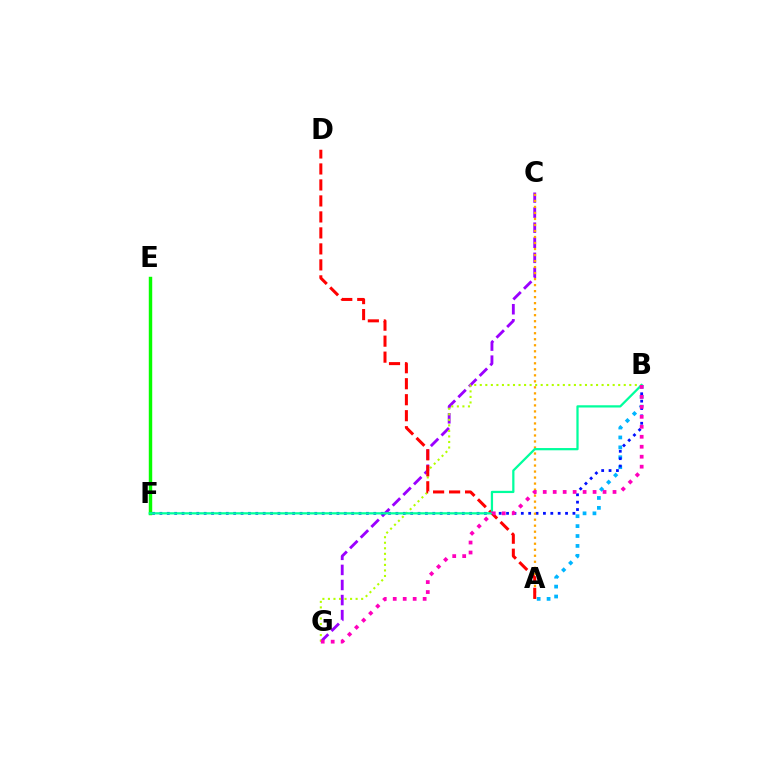{('C', 'G'): [{'color': '#9b00ff', 'line_style': 'dashed', 'thickness': 2.05}], ('A', 'B'): [{'color': '#00b5ff', 'line_style': 'dotted', 'thickness': 2.69}], ('B', 'F'): [{'color': '#0010ff', 'line_style': 'dotted', 'thickness': 2.0}, {'color': '#00ff9d', 'line_style': 'solid', 'thickness': 1.62}], ('B', 'G'): [{'color': '#b3ff00', 'line_style': 'dotted', 'thickness': 1.5}, {'color': '#ff00bd', 'line_style': 'dotted', 'thickness': 2.71}], ('A', 'C'): [{'color': '#ffa500', 'line_style': 'dotted', 'thickness': 1.63}], ('A', 'D'): [{'color': '#ff0000', 'line_style': 'dashed', 'thickness': 2.17}], ('E', 'F'): [{'color': '#08ff00', 'line_style': 'solid', 'thickness': 2.48}]}